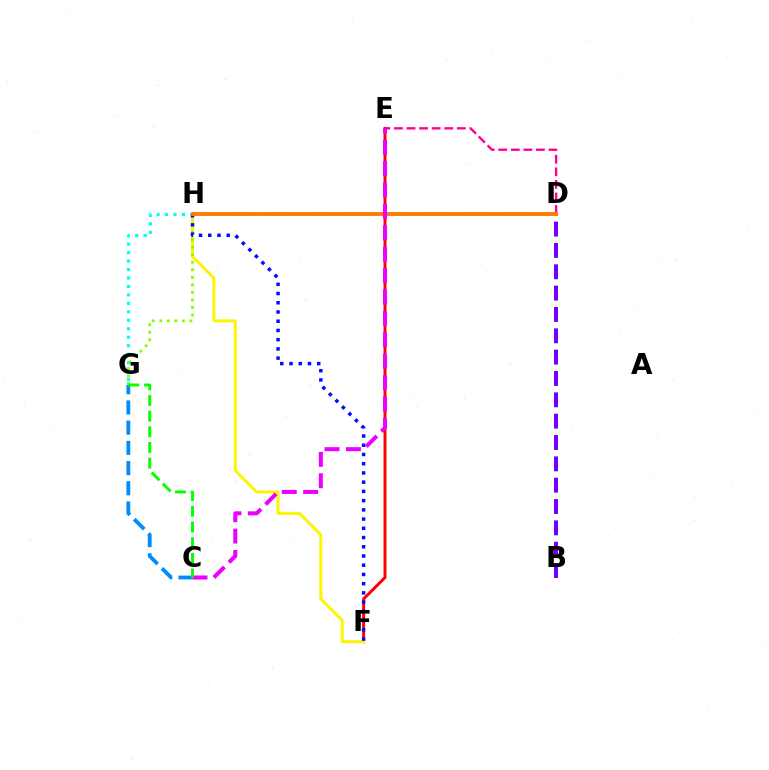{('D', 'H'): [{'color': '#00ff74', 'line_style': 'dotted', 'thickness': 2.72}, {'color': '#ff7c00', 'line_style': 'solid', 'thickness': 2.78}], ('E', 'F'): [{'color': '#ff0000', 'line_style': 'solid', 'thickness': 2.13}], ('D', 'E'): [{'color': '#ff0094', 'line_style': 'dashed', 'thickness': 1.71}], ('B', 'D'): [{'color': '#7200ff', 'line_style': 'dashed', 'thickness': 2.9}], ('F', 'H'): [{'color': '#fcf500', 'line_style': 'solid', 'thickness': 2.12}, {'color': '#0010ff', 'line_style': 'dotted', 'thickness': 2.51}], ('G', 'H'): [{'color': '#00fff6', 'line_style': 'dotted', 'thickness': 2.3}, {'color': '#84ff00', 'line_style': 'dotted', 'thickness': 2.04}], ('C', 'G'): [{'color': '#008cff', 'line_style': 'dashed', 'thickness': 2.75}, {'color': '#08ff00', 'line_style': 'dashed', 'thickness': 2.13}], ('C', 'E'): [{'color': '#ee00ff', 'line_style': 'dashed', 'thickness': 2.91}]}